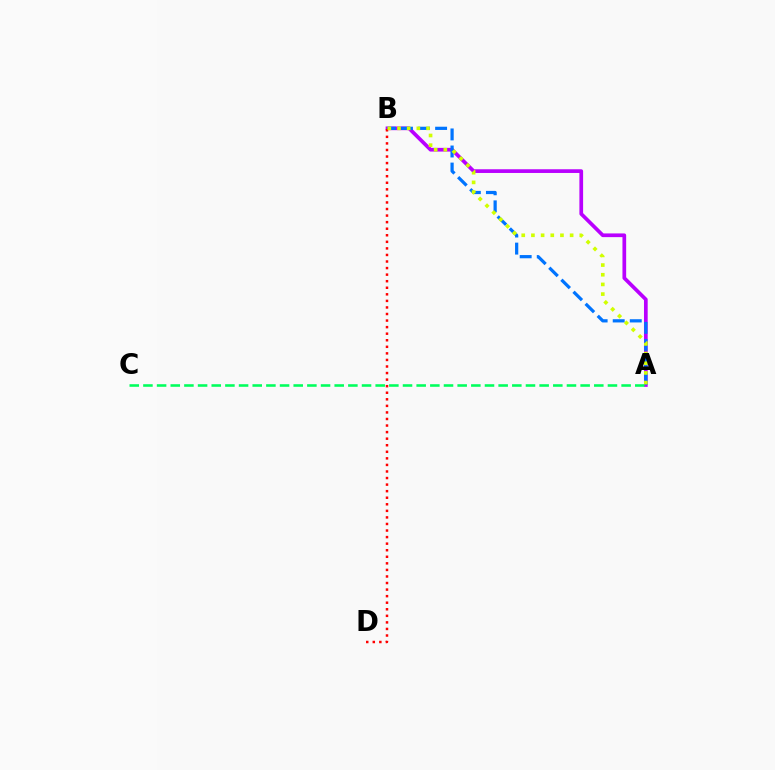{('A', 'B'): [{'color': '#b900ff', 'line_style': 'solid', 'thickness': 2.66}, {'color': '#0074ff', 'line_style': 'dashed', 'thickness': 2.32}, {'color': '#d1ff00', 'line_style': 'dotted', 'thickness': 2.63}], ('A', 'C'): [{'color': '#00ff5c', 'line_style': 'dashed', 'thickness': 1.86}], ('B', 'D'): [{'color': '#ff0000', 'line_style': 'dotted', 'thickness': 1.78}]}